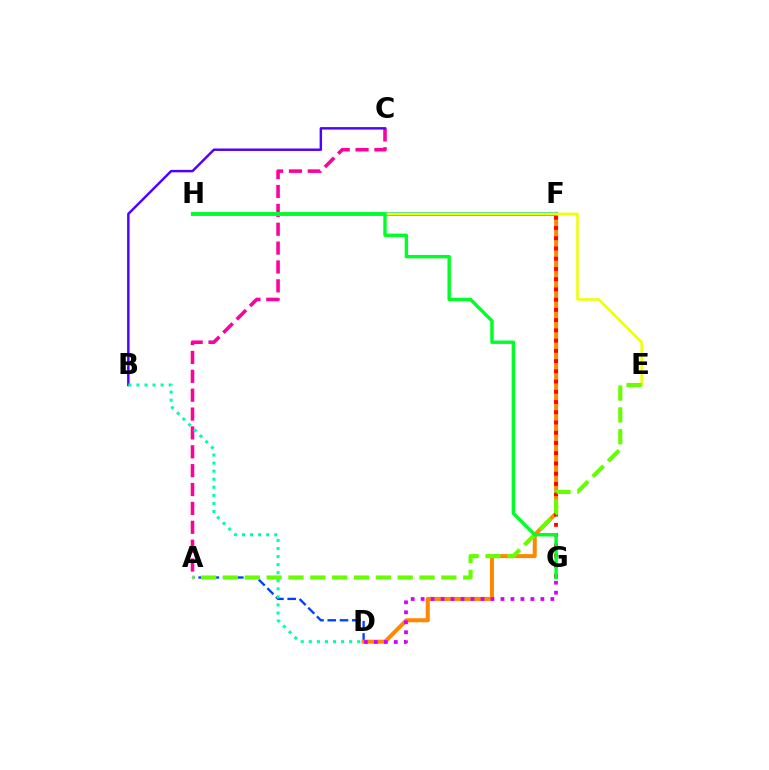{('A', 'D'): [{'color': '#003fff', 'line_style': 'dashed', 'thickness': 1.66}], ('A', 'C'): [{'color': '#ff00a0', 'line_style': 'dashed', 'thickness': 2.56}], ('D', 'F'): [{'color': '#ff8800', 'line_style': 'solid', 'thickness': 2.89}], ('F', 'G'): [{'color': '#ff0000', 'line_style': 'dotted', 'thickness': 2.78}], ('D', 'G'): [{'color': '#d600ff', 'line_style': 'dotted', 'thickness': 2.71}], ('F', 'H'): [{'color': '#00c7ff', 'line_style': 'solid', 'thickness': 2.7}], ('E', 'H'): [{'color': '#eeff00', 'line_style': 'solid', 'thickness': 1.82}], ('B', 'C'): [{'color': '#4f00ff', 'line_style': 'solid', 'thickness': 1.76}], ('B', 'D'): [{'color': '#00ffaf', 'line_style': 'dotted', 'thickness': 2.19}], ('A', 'E'): [{'color': '#66ff00', 'line_style': 'dashed', 'thickness': 2.97}], ('G', 'H'): [{'color': '#00ff27', 'line_style': 'solid', 'thickness': 2.45}]}